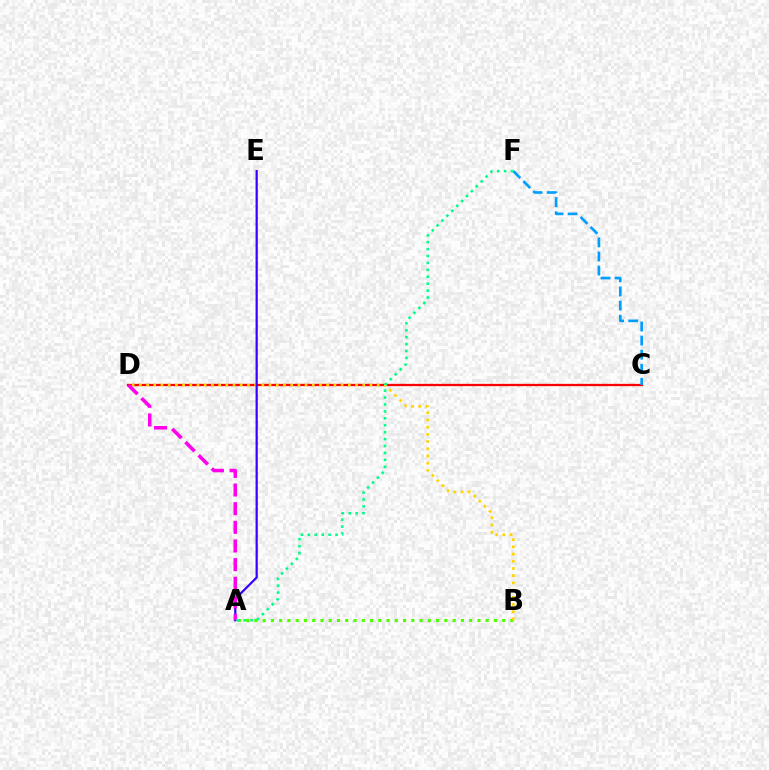{('C', 'D'): [{'color': '#ff0000', 'line_style': 'solid', 'thickness': 1.65}], ('A', 'B'): [{'color': '#4fff00', 'line_style': 'dotted', 'thickness': 2.24}], ('B', 'D'): [{'color': '#ffd500', 'line_style': 'dotted', 'thickness': 1.96}], ('A', 'E'): [{'color': '#3700ff', 'line_style': 'solid', 'thickness': 1.59}], ('A', 'D'): [{'color': '#ff00ed', 'line_style': 'dashed', 'thickness': 2.53}], ('C', 'F'): [{'color': '#009eff', 'line_style': 'dashed', 'thickness': 1.91}], ('A', 'F'): [{'color': '#00ff86', 'line_style': 'dotted', 'thickness': 1.88}]}